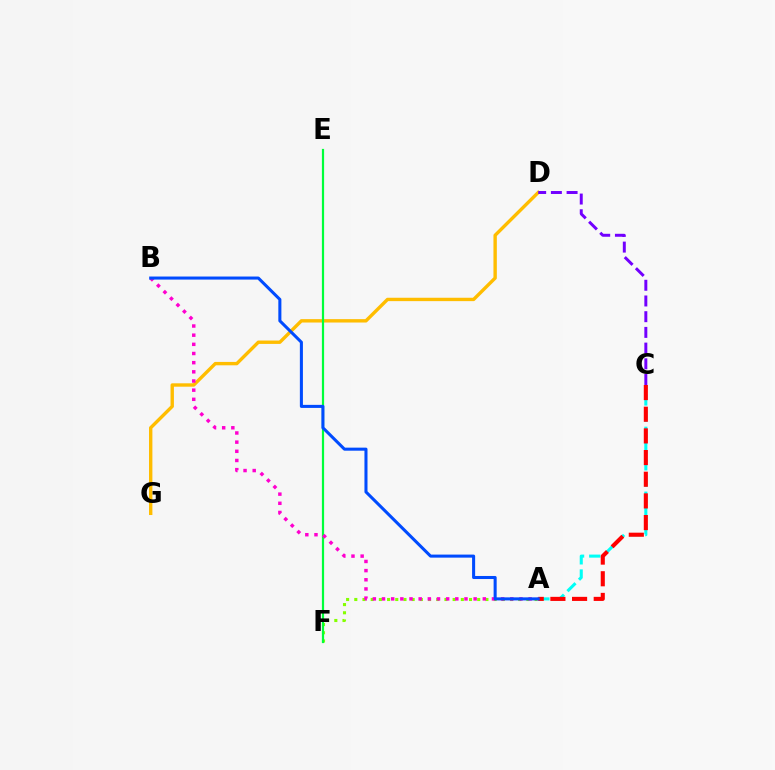{('A', 'C'): [{'color': '#00fff6', 'line_style': 'dashed', 'thickness': 2.2}, {'color': '#ff0000', 'line_style': 'dashed', 'thickness': 2.94}], ('A', 'F'): [{'color': '#84ff00', 'line_style': 'dotted', 'thickness': 2.23}], ('D', 'G'): [{'color': '#ffbd00', 'line_style': 'solid', 'thickness': 2.44}], ('C', 'D'): [{'color': '#7200ff', 'line_style': 'dashed', 'thickness': 2.13}], ('E', 'F'): [{'color': '#00ff39', 'line_style': 'solid', 'thickness': 1.58}], ('A', 'B'): [{'color': '#ff00cf', 'line_style': 'dotted', 'thickness': 2.49}, {'color': '#004bff', 'line_style': 'solid', 'thickness': 2.19}]}